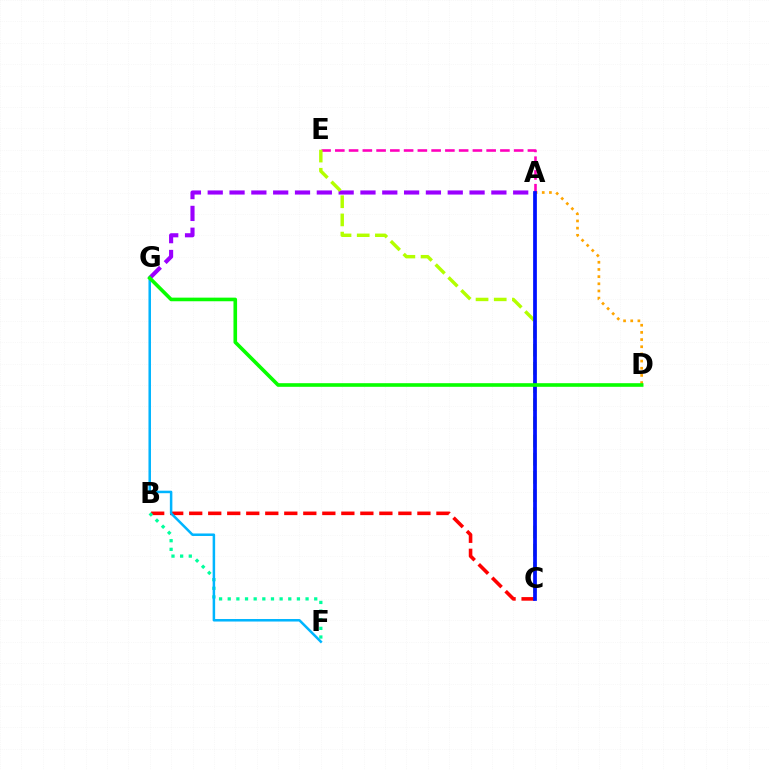{('A', 'D'): [{'color': '#ffa500', 'line_style': 'dotted', 'thickness': 1.95}], ('A', 'G'): [{'color': '#9b00ff', 'line_style': 'dashed', 'thickness': 2.96}], ('B', 'C'): [{'color': '#ff0000', 'line_style': 'dashed', 'thickness': 2.58}], ('B', 'F'): [{'color': '#00ff9d', 'line_style': 'dotted', 'thickness': 2.35}], ('A', 'E'): [{'color': '#ff00bd', 'line_style': 'dashed', 'thickness': 1.87}], ('C', 'E'): [{'color': '#b3ff00', 'line_style': 'dashed', 'thickness': 2.47}], ('F', 'G'): [{'color': '#00b5ff', 'line_style': 'solid', 'thickness': 1.81}], ('A', 'C'): [{'color': '#0010ff', 'line_style': 'solid', 'thickness': 2.69}], ('D', 'G'): [{'color': '#08ff00', 'line_style': 'solid', 'thickness': 2.6}]}